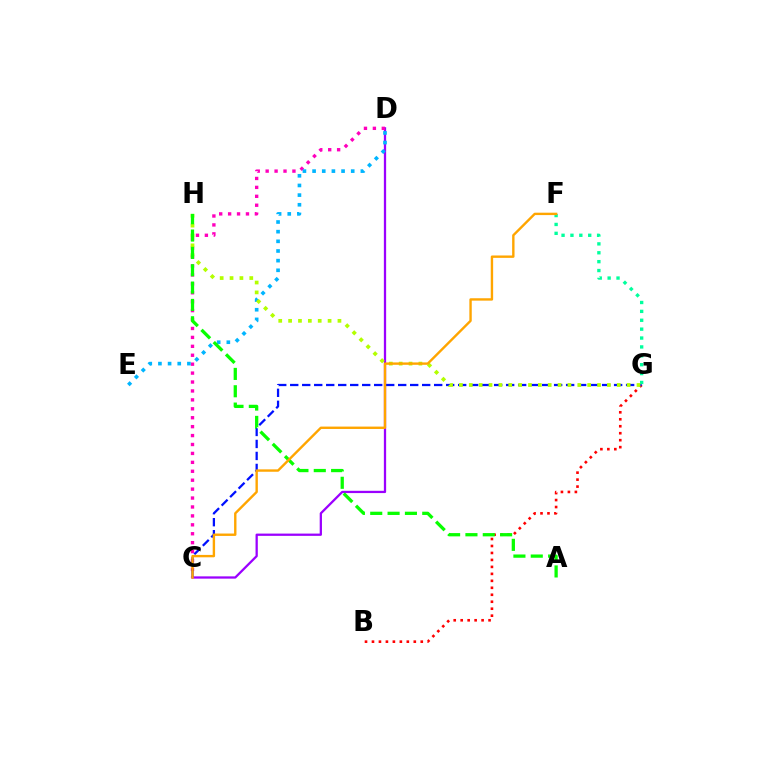{('C', 'D'): [{'color': '#9b00ff', 'line_style': 'solid', 'thickness': 1.63}, {'color': '#ff00bd', 'line_style': 'dotted', 'thickness': 2.42}], ('B', 'G'): [{'color': '#ff0000', 'line_style': 'dotted', 'thickness': 1.89}], ('C', 'G'): [{'color': '#0010ff', 'line_style': 'dashed', 'thickness': 1.63}], ('D', 'E'): [{'color': '#00b5ff', 'line_style': 'dotted', 'thickness': 2.62}], ('F', 'G'): [{'color': '#00ff9d', 'line_style': 'dotted', 'thickness': 2.41}], ('G', 'H'): [{'color': '#b3ff00', 'line_style': 'dotted', 'thickness': 2.68}], ('A', 'H'): [{'color': '#08ff00', 'line_style': 'dashed', 'thickness': 2.36}], ('C', 'F'): [{'color': '#ffa500', 'line_style': 'solid', 'thickness': 1.72}]}